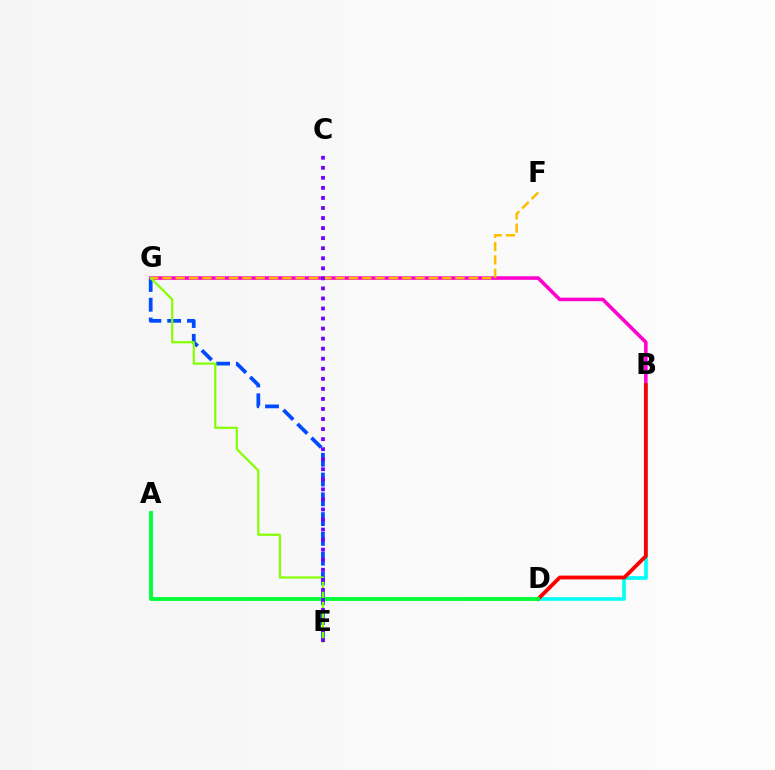{('E', 'G'): [{'color': '#004bff', 'line_style': 'dashed', 'thickness': 2.69}, {'color': '#84ff00', 'line_style': 'solid', 'thickness': 1.59}], ('B', 'G'): [{'color': '#ff00cf', 'line_style': 'solid', 'thickness': 2.56}], ('F', 'G'): [{'color': '#ffbd00', 'line_style': 'dashed', 'thickness': 1.81}], ('B', 'D'): [{'color': '#00fff6', 'line_style': 'solid', 'thickness': 2.61}, {'color': '#ff0000', 'line_style': 'solid', 'thickness': 2.74}], ('A', 'D'): [{'color': '#00ff39', 'line_style': 'solid', 'thickness': 2.79}], ('C', 'E'): [{'color': '#7200ff', 'line_style': 'dotted', 'thickness': 2.73}]}